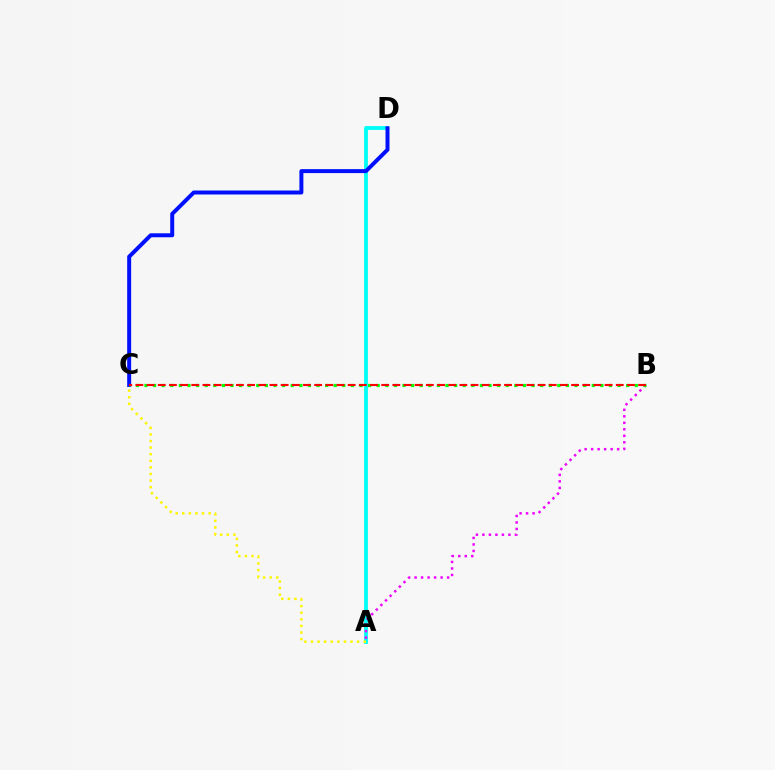{('A', 'D'): [{'color': '#00fff6', 'line_style': 'solid', 'thickness': 2.76}], ('A', 'C'): [{'color': '#fcf500', 'line_style': 'dotted', 'thickness': 1.79}], ('C', 'D'): [{'color': '#0010ff', 'line_style': 'solid', 'thickness': 2.86}], ('A', 'B'): [{'color': '#ee00ff', 'line_style': 'dotted', 'thickness': 1.77}], ('B', 'C'): [{'color': '#08ff00', 'line_style': 'dotted', 'thickness': 2.34}, {'color': '#ff0000', 'line_style': 'dashed', 'thickness': 1.52}]}